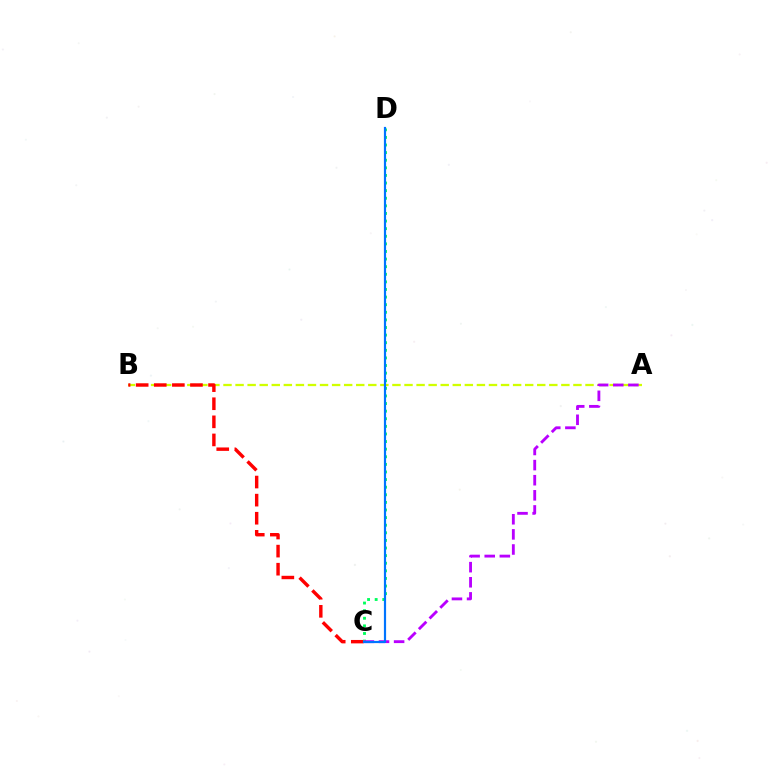{('A', 'B'): [{'color': '#d1ff00', 'line_style': 'dashed', 'thickness': 1.64}], ('B', 'C'): [{'color': '#ff0000', 'line_style': 'dashed', 'thickness': 2.46}], ('C', 'D'): [{'color': '#00ff5c', 'line_style': 'dotted', 'thickness': 2.07}, {'color': '#0074ff', 'line_style': 'solid', 'thickness': 1.58}], ('A', 'C'): [{'color': '#b900ff', 'line_style': 'dashed', 'thickness': 2.05}]}